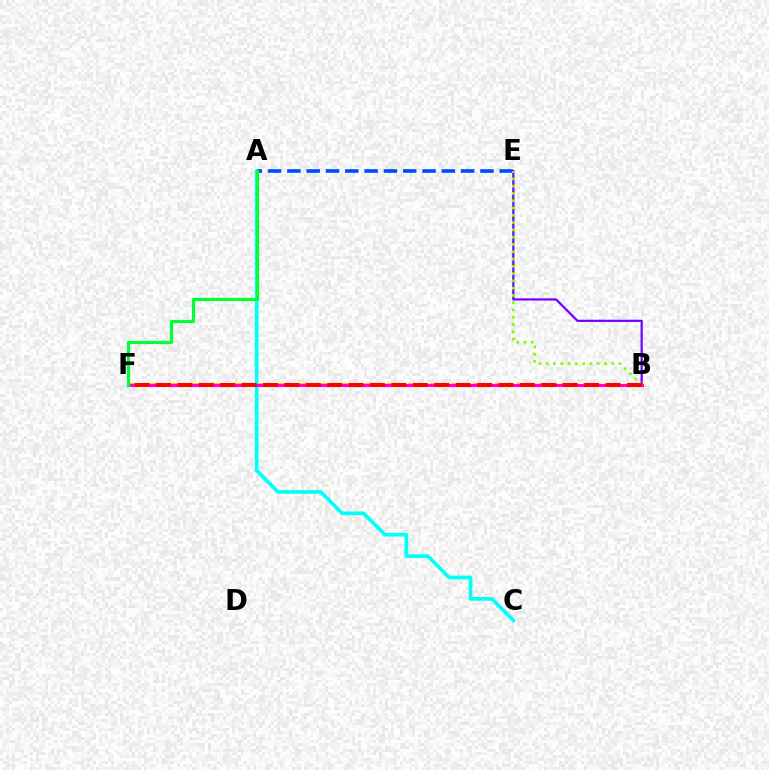{('B', 'E'): [{'color': '#7200ff', 'line_style': 'solid', 'thickness': 1.6}, {'color': '#84ff00', 'line_style': 'dotted', 'thickness': 1.98}], ('B', 'F'): [{'color': '#ffbd00', 'line_style': 'dashed', 'thickness': 2.97}, {'color': '#ff00cf', 'line_style': 'solid', 'thickness': 2.17}, {'color': '#ff0000', 'line_style': 'dashed', 'thickness': 2.91}], ('A', 'C'): [{'color': '#00fff6', 'line_style': 'solid', 'thickness': 2.65}], ('A', 'E'): [{'color': '#004bff', 'line_style': 'dashed', 'thickness': 2.62}], ('A', 'F'): [{'color': '#00ff39', 'line_style': 'solid', 'thickness': 2.3}]}